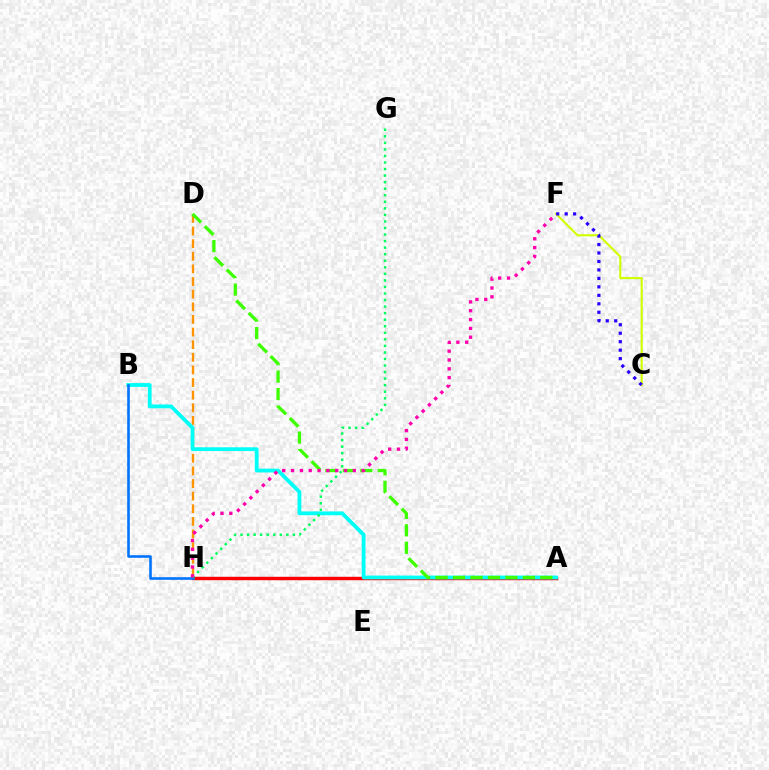{('C', 'F'): [{'color': '#d1ff00', 'line_style': 'solid', 'thickness': 1.53}, {'color': '#2500ff', 'line_style': 'dotted', 'thickness': 2.3}], ('D', 'H'): [{'color': '#ff9400', 'line_style': 'dashed', 'thickness': 1.72}], ('A', 'H'): [{'color': '#b900ff', 'line_style': 'dashed', 'thickness': 2.08}, {'color': '#ff0000', 'line_style': 'solid', 'thickness': 2.47}], ('A', 'B'): [{'color': '#00fff6', 'line_style': 'solid', 'thickness': 2.74}], ('B', 'H'): [{'color': '#0074ff', 'line_style': 'solid', 'thickness': 1.87}], ('A', 'D'): [{'color': '#3dff00', 'line_style': 'dashed', 'thickness': 2.37}], ('G', 'H'): [{'color': '#00ff5c', 'line_style': 'dotted', 'thickness': 1.78}], ('F', 'H'): [{'color': '#ff00ac', 'line_style': 'dotted', 'thickness': 2.4}]}